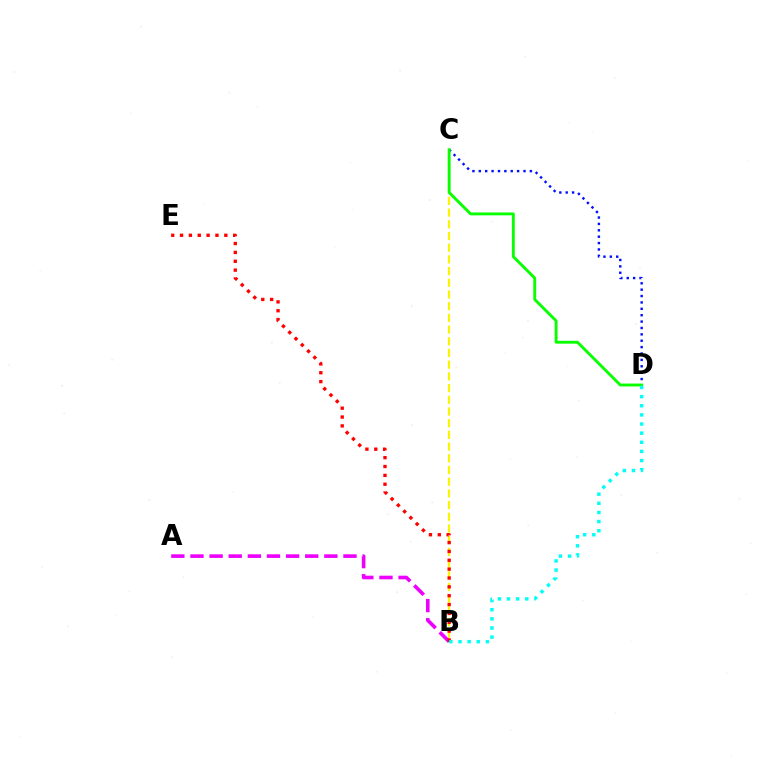{('B', 'C'): [{'color': '#fcf500', 'line_style': 'dashed', 'thickness': 1.59}], ('A', 'B'): [{'color': '#ee00ff', 'line_style': 'dashed', 'thickness': 2.6}], ('B', 'E'): [{'color': '#ff0000', 'line_style': 'dotted', 'thickness': 2.41}], ('C', 'D'): [{'color': '#0010ff', 'line_style': 'dotted', 'thickness': 1.73}, {'color': '#08ff00', 'line_style': 'solid', 'thickness': 2.07}], ('B', 'D'): [{'color': '#00fff6', 'line_style': 'dotted', 'thickness': 2.48}]}